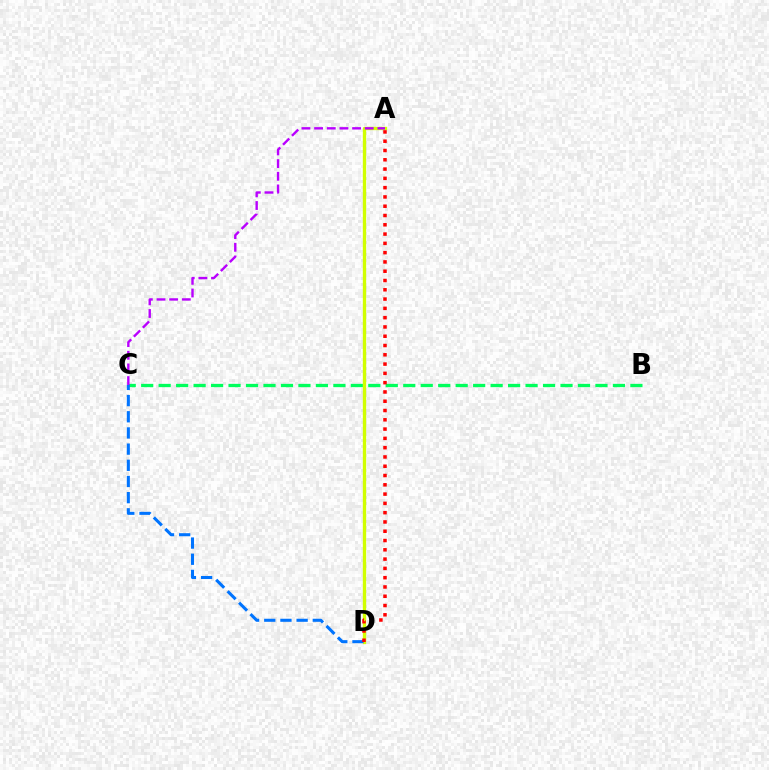{('B', 'C'): [{'color': '#00ff5c', 'line_style': 'dashed', 'thickness': 2.37}], ('A', 'D'): [{'color': '#d1ff00', 'line_style': 'solid', 'thickness': 2.4}, {'color': '#ff0000', 'line_style': 'dotted', 'thickness': 2.52}], ('C', 'D'): [{'color': '#0074ff', 'line_style': 'dashed', 'thickness': 2.2}], ('A', 'C'): [{'color': '#b900ff', 'line_style': 'dashed', 'thickness': 1.72}]}